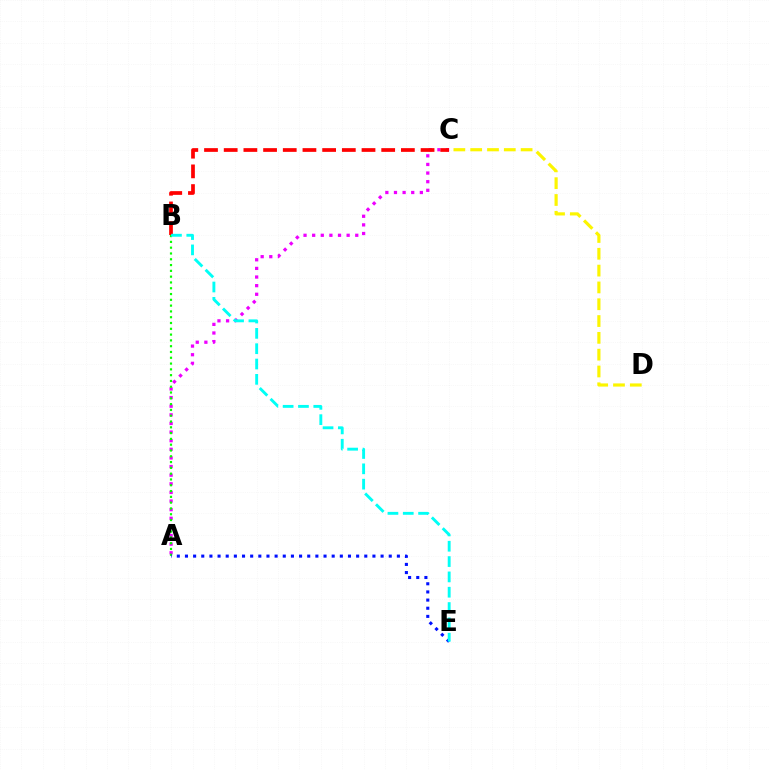{('A', 'C'): [{'color': '#ee00ff', 'line_style': 'dotted', 'thickness': 2.34}], ('A', 'B'): [{'color': '#08ff00', 'line_style': 'dotted', 'thickness': 1.57}], ('B', 'C'): [{'color': '#ff0000', 'line_style': 'dashed', 'thickness': 2.67}], ('C', 'D'): [{'color': '#fcf500', 'line_style': 'dashed', 'thickness': 2.28}], ('A', 'E'): [{'color': '#0010ff', 'line_style': 'dotted', 'thickness': 2.21}], ('B', 'E'): [{'color': '#00fff6', 'line_style': 'dashed', 'thickness': 2.08}]}